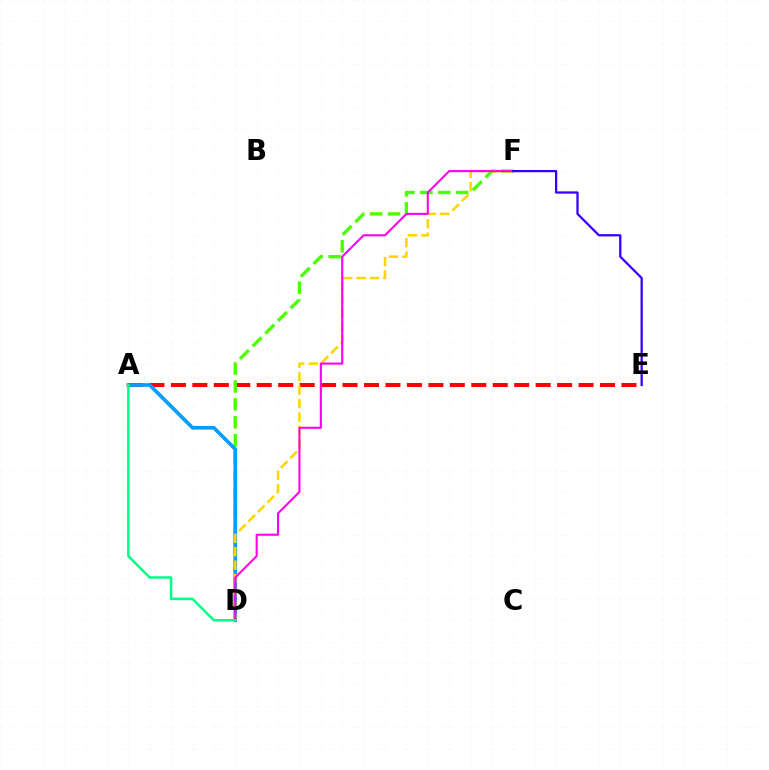{('A', 'E'): [{'color': '#ff0000', 'line_style': 'dashed', 'thickness': 2.91}], ('D', 'F'): [{'color': '#4fff00', 'line_style': 'dashed', 'thickness': 2.43}, {'color': '#ffd500', 'line_style': 'dashed', 'thickness': 1.83}, {'color': '#ff00ed', 'line_style': 'solid', 'thickness': 1.51}], ('A', 'D'): [{'color': '#009eff', 'line_style': 'solid', 'thickness': 2.64}, {'color': '#00ff86', 'line_style': 'solid', 'thickness': 1.81}], ('E', 'F'): [{'color': '#3700ff', 'line_style': 'solid', 'thickness': 1.64}]}